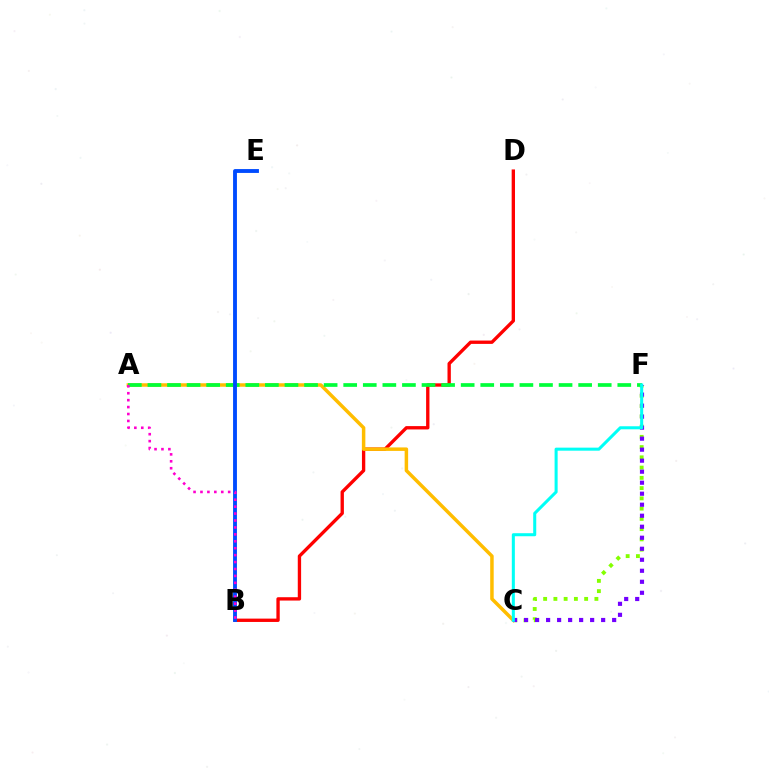{('B', 'D'): [{'color': '#ff0000', 'line_style': 'solid', 'thickness': 2.41}], ('C', 'F'): [{'color': '#84ff00', 'line_style': 'dotted', 'thickness': 2.79}, {'color': '#7200ff', 'line_style': 'dotted', 'thickness': 2.99}, {'color': '#00fff6', 'line_style': 'solid', 'thickness': 2.19}], ('A', 'C'): [{'color': '#ffbd00', 'line_style': 'solid', 'thickness': 2.51}], ('A', 'F'): [{'color': '#00ff39', 'line_style': 'dashed', 'thickness': 2.66}], ('B', 'E'): [{'color': '#004bff', 'line_style': 'solid', 'thickness': 2.78}], ('A', 'B'): [{'color': '#ff00cf', 'line_style': 'dotted', 'thickness': 1.88}]}